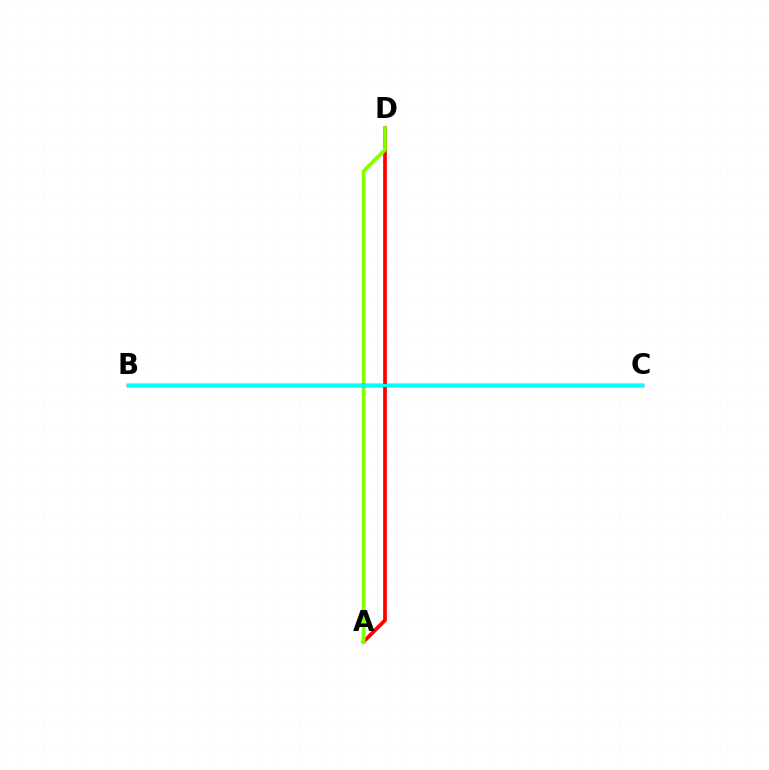{('A', 'D'): [{'color': '#ff0000', 'line_style': 'solid', 'thickness': 2.67}, {'color': '#84ff00', 'line_style': 'solid', 'thickness': 2.65}], ('B', 'C'): [{'color': '#7200ff', 'line_style': 'solid', 'thickness': 2.5}, {'color': '#00fff6', 'line_style': 'solid', 'thickness': 2.34}]}